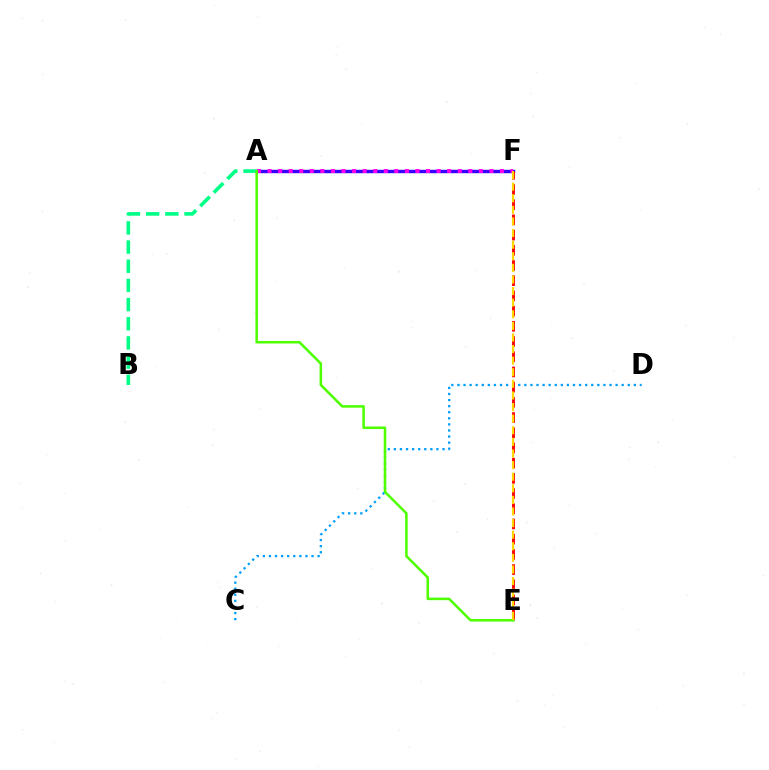{('A', 'F'): [{'color': '#3700ff', 'line_style': 'solid', 'thickness': 2.45}, {'color': '#ff00ed', 'line_style': 'dotted', 'thickness': 2.87}], ('C', 'D'): [{'color': '#009eff', 'line_style': 'dotted', 'thickness': 1.65}], ('E', 'F'): [{'color': '#ff0000', 'line_style': 'dashed', 'thickness': 2.07}, {'color': '#ffd500', 'line_style': 'dashed', 'thickness': 1.58}], ('A', 'B'): [{'color': '#00ff86', 'line_style': 'dashed', 'thickness': 2.6}], ('A', 'E'): [{'color': '#4fff00', 'line_style': 'solid', 'thickness': 1.83}]}